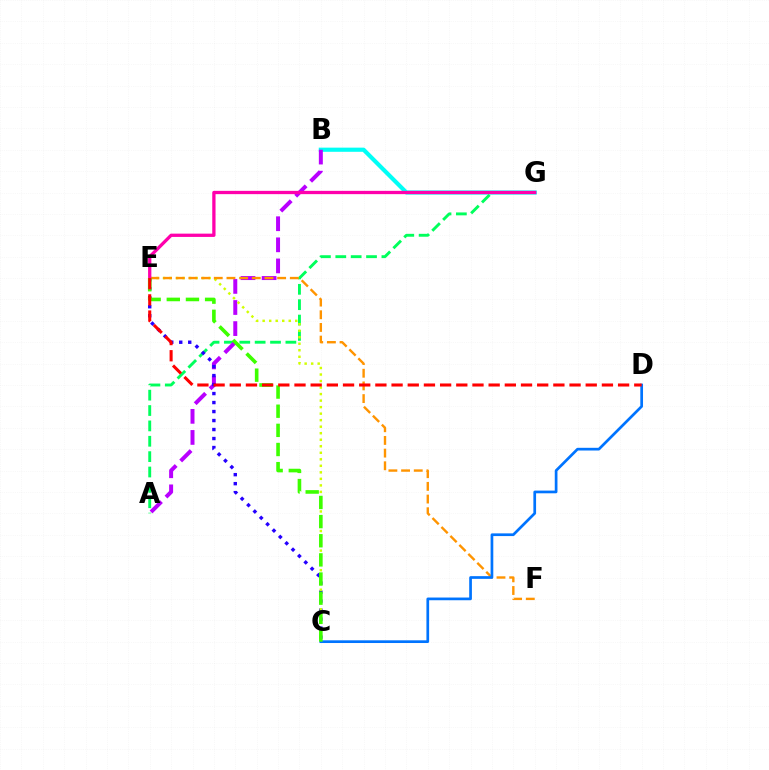{('B', 'G'): [{'color': '#00fff6', 'line_style': 'solid', 'thickness': 2.99}], ('A', 'G'): [{'color': '#00ff5c', 'line_style': 'dashed', 'thickness': 2.09}], ('A', 'B'): [{'color': '#b900ff', 'line_style': 'dashed', 'thickness': 2.87}], ('C', 'E'): [{'color': '#2500ff', 'line_style': 'dotted', 'thickness': 2.44}, {'color': '#d1ff00', 'line_style': 'dotted', 'thickness': 1.77}, {'color': '#3dff00', 'line_style': 'dashed', 'thickness': 2.6}], ('E', 'F'): [{'color': '#ff9400', 'line_style': 'dashed', 'thickness': 1.72}], ('C', 'D'): [{'color': '#0074ff', 'line_style': 'solid', 'thickness': 1.95}], ('E', 'G'): [{'color': '#ff00ac', 'line_style': 'solid', 'thickness': 2.37}], ('D', 'E'): [{'color': '#ff0000', 'line_style': 'dashed', 'thickness': 2.2}]}